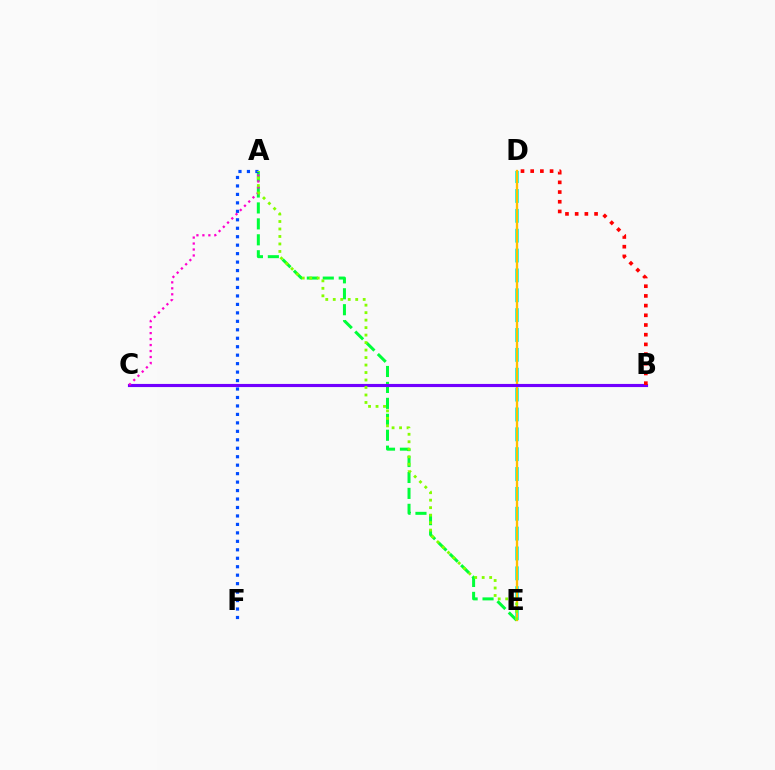{('A', 'E'): [{'color': '#00ff39', 'line_style': 'dashed', 'thickness': 2.17}, {'color': '#84ff00', 'line_style': 'dotted', 'thickness': 2.03}], ('D', 'E'): [{'color': '#00fff6', 'line_style': 'dashed', 'thickness': 2.7}, {'color': '#ffbd00', 'line_style': 'solid', 'thickness': 1.67}], ('A', 'F'): [{'color': '#004bff', 'line_style': 'dotted', 'thickness': 2.3}], ('B', 'C'): [{'color': '#7200ff', 'line_style': 'solid', 'thickness': 2.26}], ('A', 'C'): [{'color': '#ff00cf', 'line_style': 'dotted', 'thickness': 1.62}], ('B', 'D'): [{'color': '#ff0000', 'line_style': 'dotted', 'thickness': 2.63}]}